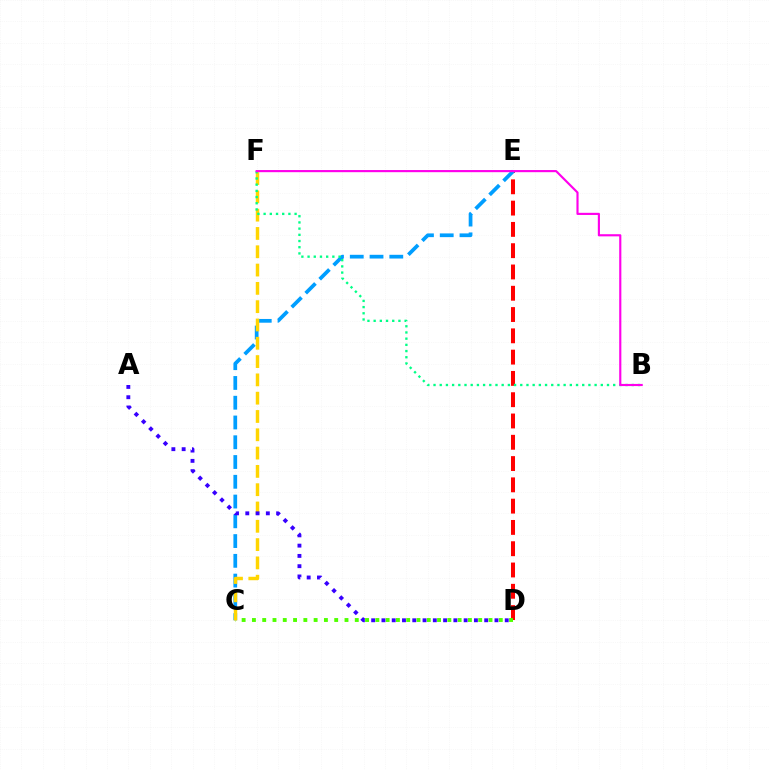{('D', 'E'): [{'color': '#ff0000', 'line_style': 'dashed', 'thickness': 2.89}], ('C', 'D'): [{'color': '#4fff00', 'line_style': 'dotted', 'thickness': 2.79}], ('C', 'E'): [{'color': '#009eff', 'line_style': 'dashed', 'thickness': 2.69}], ('C', 'F'): [{'color': '#ffd500', 'line_style': 'dashed', 'thickness': 2.49}], ('B', 'F'): [{'color': '#00ff86', 'line_style': 'dotted', 'thickness': 1.68}, {'color': '#ff00ed', 'line_style': 'solid', 'thickness': 1.55}], ('A', 'D'): [{'color': '#3700ff', 'line_style': 'dotted', 'thickness': 2.79}]}